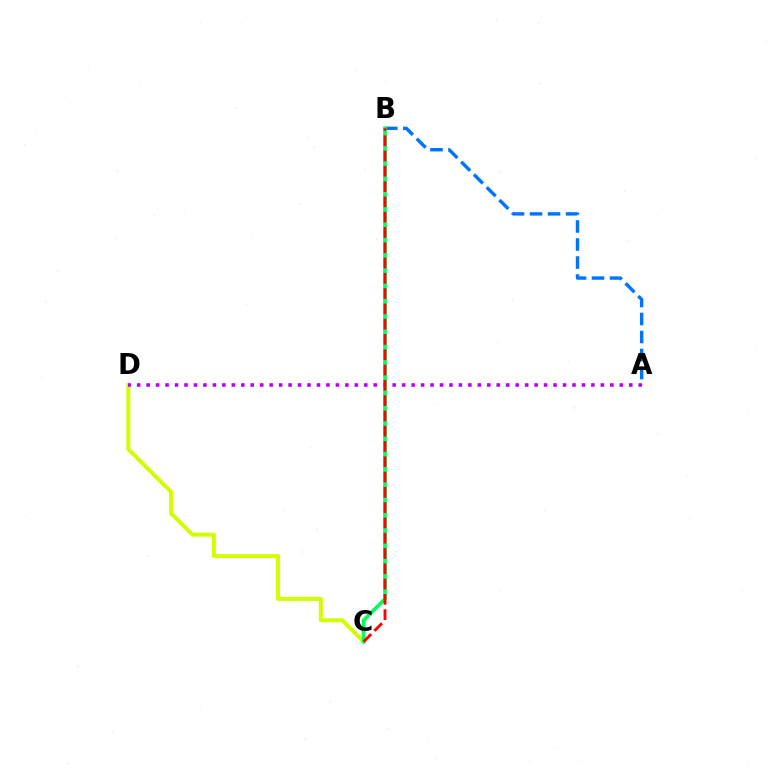{('A', 'B'): [{'color': '#0074ff', 'line_style': 'dashed', 'thickness': 2.45}], ('C', 'D'): [{'color': '#d1ff00', 'line_style': 'solid', 'thickness': 2.88}], ('A', 'D'): [{'color': '#b900ff', 'line_style': 'dotted', 'thickness': 2.57}], ('B', 'C'): [{'color': '#00ff5c', 'line_style': 'solid', 'thickness': 2.62}, {'color': '#ff0000', 'line_style': 'dashed', 'thickness': 2.08}]}